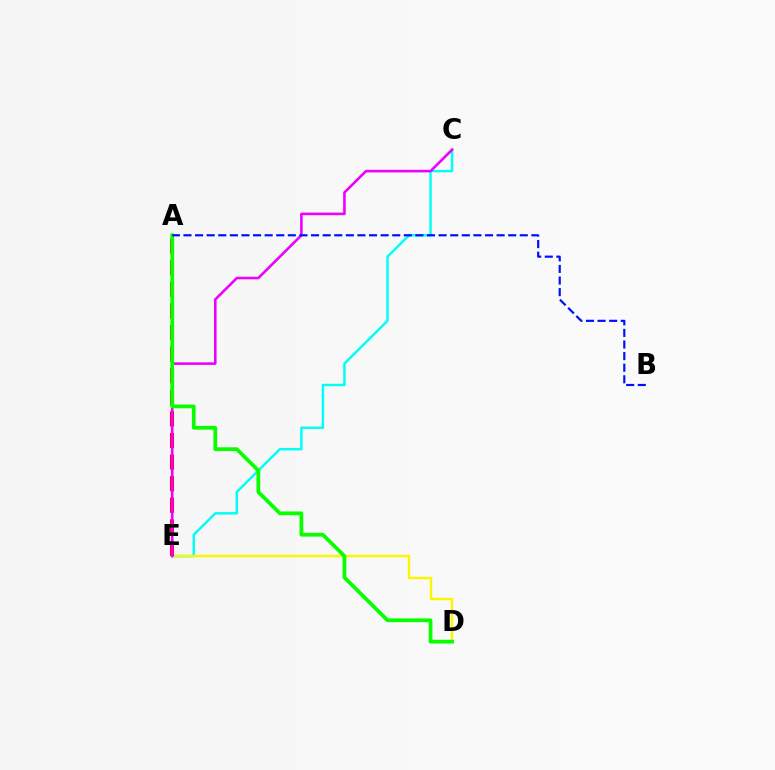{('C', 'E'): [{'color': '#00fff6', 'line_style': 'solid', 'thickness': 1.77}, {'color': '#ee00ff', 'line_style': 'solid', 'thickness': 1.86}], ('D', 'E'): [{'color': '#fcf500', 'line_style': 'solid', 'thickness': 1.75}], ('A', 'E'): [{'color': '#ff0000', 'line_style': 'dashed', 'thickness': 2.93}], ('A', 'D'): [{'color': '#08ff00', 'line_style': 'solid', 'thickness': 2.7}], ('A', 'B'): [{'color': '#0010ff', 'line_style': 'dashed', 'thickness': 1.58}]}